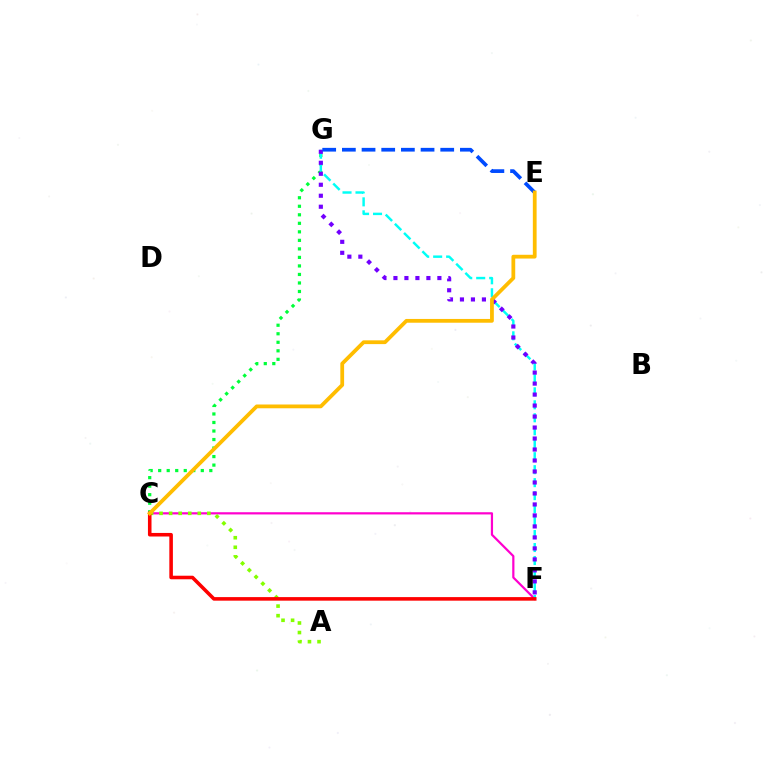{('C', 'G'): [{'color': '#00ff39', 'line_style': 'dotted', 'thickness': 2.32}], ('C', 'F'): [{'color': '#ff00cf', 'line_style': 'solid', 'thickness': 1.59}, {'color': '#ff0000', 'line_style': 'solid', 'thickness': 2.57}], ('F', 'G'): [{'color': '#00fff6', 'line_style': 'dashed', 'thickness': 1.76}, {'color': '#7200ff', 'line_style': 'dotted', 'thickness': 2.99}], ('A', 'C'): [{'color': '#84ff00', 'line_style': 'dotted', 'thickness': 2.6}], ('E', 'G'): [{'color': '#004bff', 'line_style': 'dashed', 'thickness': 2.67}], ('C', 'E'): [{'color': '#ffbd00', 'line_style': 'solid', 'thickness': 2.72}]}